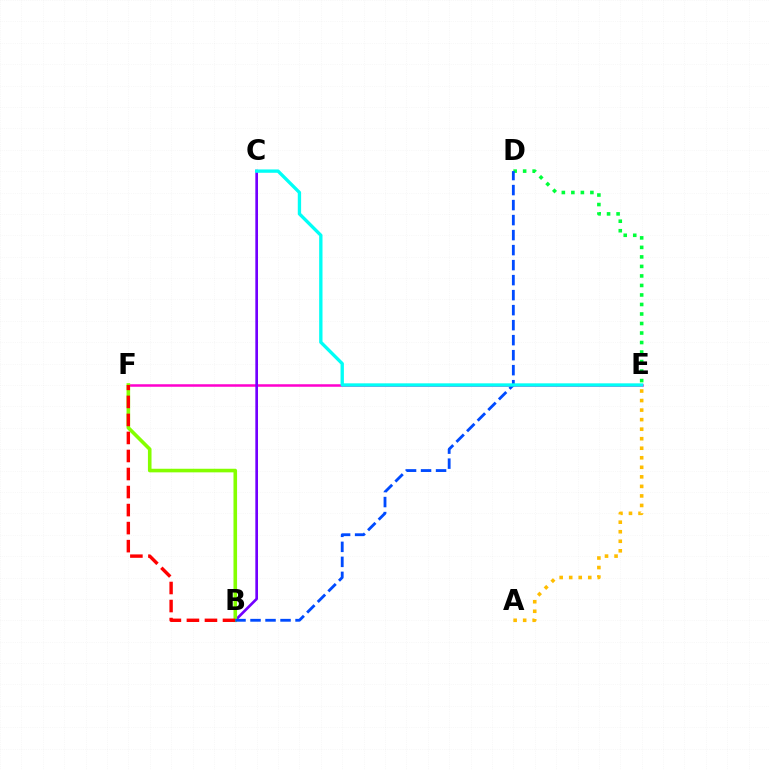{('E', 'F'): [{'color': '#ff00cf', 'line_style': 'solid', 'thickness': 1.81}], ('A', 'E'): [{'color': '#ffbd00', 'line_style': 'dotted', 'thickness': 2.59}], ('B', 'C'): [{'color': '#7200ff', 'line_style': 'solid', 'thickness': 1.92}], ('B', 'F'): [{'color': '#84ff00', 'line_style': 'solid', 'thickness': 2.59}, {'color': '#ff0000', 'line_style': 'dashed', 'thickness': 2.45}], ('D', 'E'): [{'color': '#00ff39', 'line_style': 'dotted', 'thickness': 2.58}], ('B', 'D'): [{'color': '#004bff', 'line_style': 'dashed', 'thickness': 2.04}], ('C', 'E'): [{'color': '#00fff6', 'line_style': 'solid', 'thickness': 2.4}]}